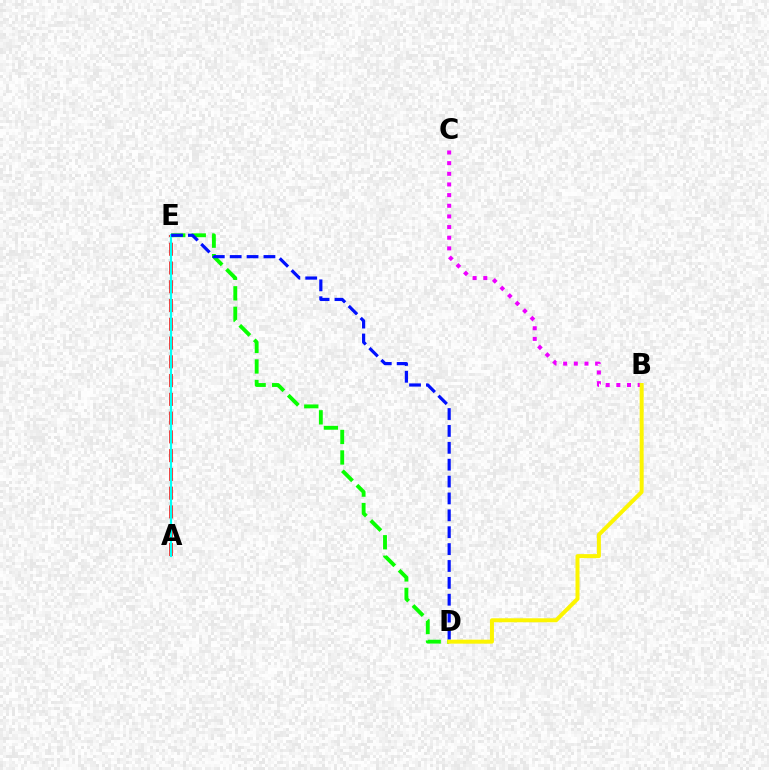{('D', 'E'): [{'color': '#08ff00', 'line_style': 'dashed', 'thickness': 2.79}, {'color': '#0010ff', 'line_style': 'dashed', 'thickness': 2.29}], ('A', 'E'): [{'color': '#ff0000', 'line_style': 'dashed', 'thickness': 2.55}, {'color': '#00fff6', 'line_style': 'solid', 'thickness': 1.56}], ('B', 'C'): [{'color': '#ee00ff', 'line_style': 'dotted', 'thickness': 2.89}], ('B', 'D'): [{'color': '#fcf500', 'line_style': 'solid', 'thickness': 2.87}]}